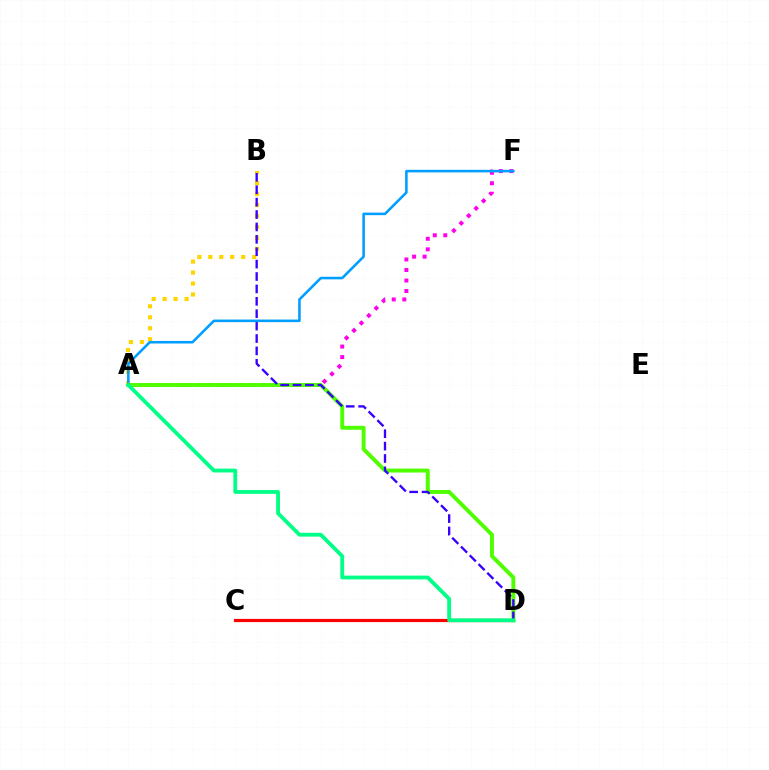{('A', 'F'): [{'color': '#ff00ed', 'line_style': 'dotted', 'thickness': 2.86}, {'color': '#009eff', 'line_style': 'solid', 'thickness': 1.85}], ('C', 'D'): [{'color': '#ff0000', 'line_style': 'solid', 'thickness': 2.31}], ('A', 'D'): [{'color': '#4fff00', 'line_style': 'solid', 'thickness': 2.83}, {'color': '#00ff86', 'line_style': 'solid', 'thickness': 2.74}], ('A', 'B'): [{'color': '#ffd500', 'line_style': 'dotted', 'thickness': 2.98}], ('B', 'D'): [{'color': '#3700ff', 'line_style': 'dashed', 'thickness': 1.68}]}